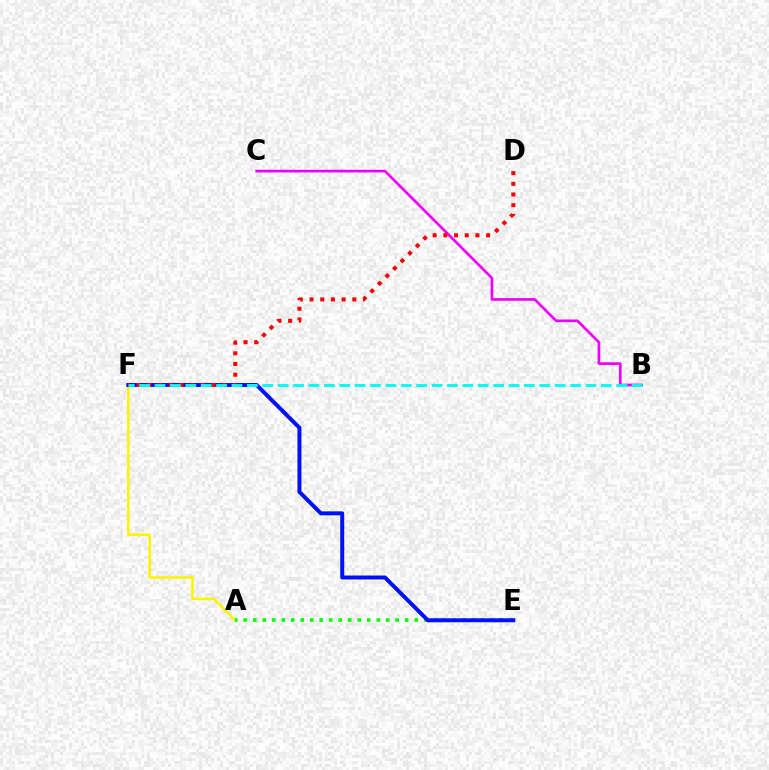{('A', 'F'): [{'color': '#fcf500', 'line_style': 'solid', 'thickness': 1.88}], ('A', 'E'): [{'color': '#08ff00', 'line_style': 'dotted', 'thickness': 2.58}], ('B', 'C'): [{'color': '#ee00ff', 'line_style': 'solid', 'thickness': 1.93}], ('E', 'F'): [{'color': '#0010ff', 'line_style': 'solid', 'thickness': 2.86}], ('D', 'F'): [{'color': '#ff0000', 'line_style': 'dotted', 'thickness': 2.91}], ('B', 'F'): [{'color': '#00fff6', 'line_style': 'dashed', 'thickness': 2.09}]}